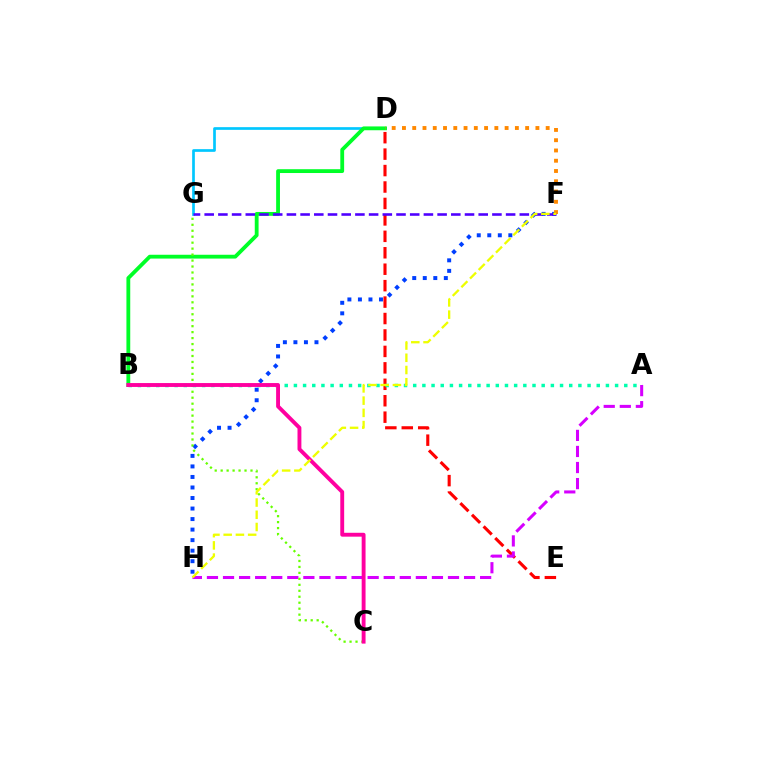{('D', 'G'): [{'color': '#00c7ff', 'line_style': 'solid', 'thickness': 1.93}], ('B', 'D'): [{'color': '#00ff27', 'line_style': 'solid', 'thickness': 2.75}], ('F', 'H'): [{'color': '#003fff', 'line_style': 'dotted', 'thickness': 2.86}, {'color': '#eeff00', 'line_style': 'dashed', 'thickness': 1.66}], ('D', 'E'): [{'color': '#ff0000', 'line_style': 'dashed', 'thickness': 2.23}], ('A', 'B'): [{'color': '#00ffaf', 'line_style': 'dotted', 'thickness': 2.49}], ('A', 'H'): [{'color': '#d600ff', 'line_style': 'dashed', 'thickness': 2.18}], ('F', 'G'): [{'color': '#4f00ff', 'line_style': 'dashed', 'thickness': 1.86}], ('D', 'F'): [{'color': '#ff8800', 'line_style': 'dotted', 'thickness': 2.79}], ('C', 'G'): [{'color': '#66ff00', 'line_style': 'dotted', 'thickness': 1.62}], ('B', 'C'): [{'color': '#ff00a0', 'line_style': 'solid', 'thickness': 2.79}]}